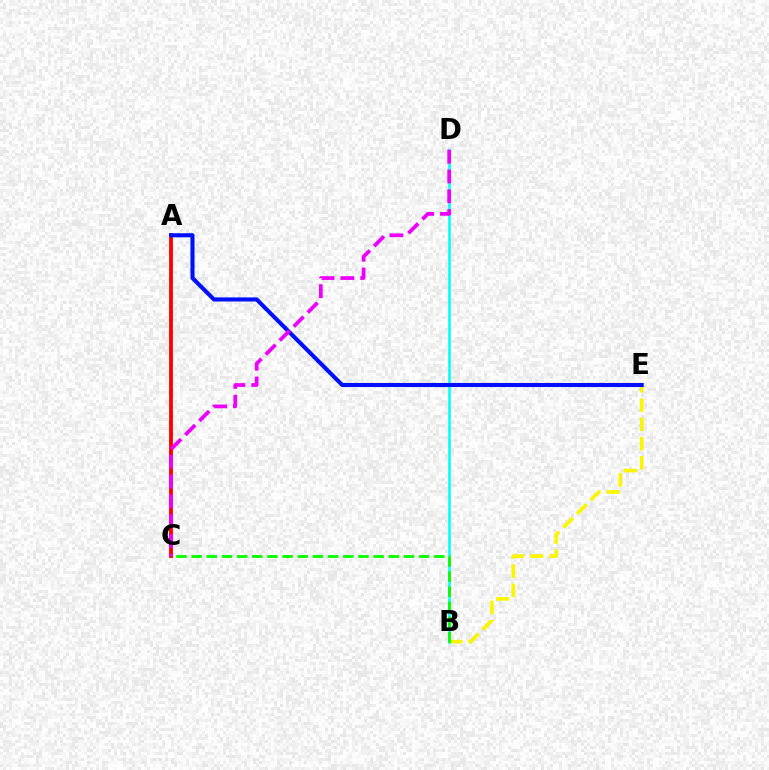{('B', 'E'): [{'color': '#fcf500', 'line_style': 'dashed', 'thickness': 2.61}], ('B', 'D'): [{'color': '#00fff6', 'line_style': 'solid', 'thickness': 1.85}], ('A', 'C'): [{'color': '#ff0000', 'line_style': 'solid', 'thickness': 2.75}], ('A', 'E'): [{'color': '#0010ff', 'line_style': 'solid', 'thickness': 2.94}], ('B', 'C'): [{'color': '#08ff00', 'line_style': 'dashed', 'thickness': 2.06}], ('C', 'D'): [{'color': '#ee00ff', 'line_style': 'dashed', 'thickness': 2.69}]}